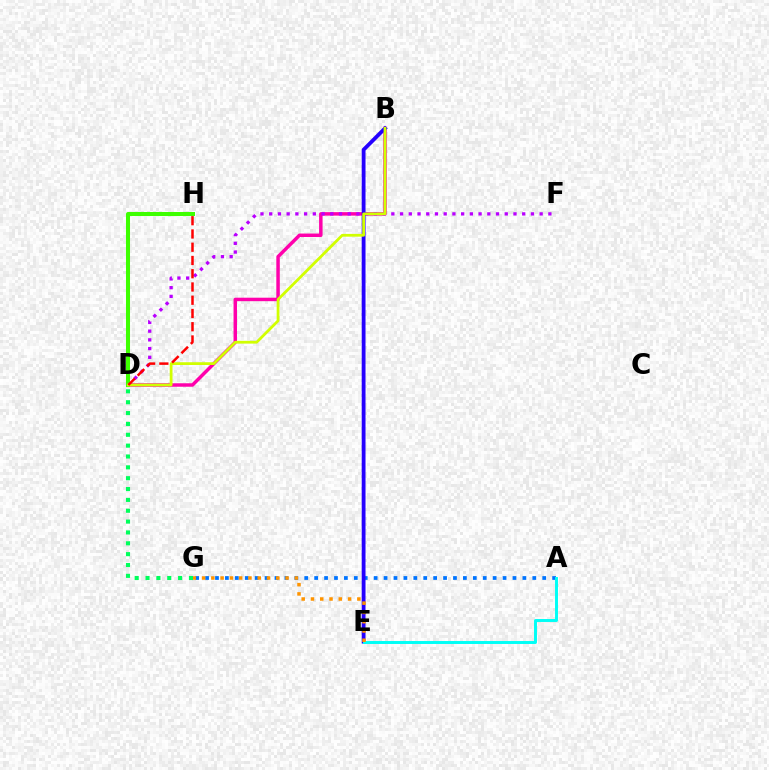{('B', 'D'): [{'color': '#ff00ac', 'line_style': 'solid', 'thickness': 2.5}, {'color': '#d1ff00', 'line_style': 'solid', 'thickness': 2.0}], ('D', 'F'): [{'color': '#b900ff', 'line_style': 'dotted', 'thickness': 2.37}], ('A', 'G'): [{'color': '#0074ff', 'line_style': 'dotted', 'thickness': 2.69}], ('B', 'E'): [{'color': '#2500ff', 'line_style': 'solid', 'thickness': 2.74}], ('D', 'G'): [{'color': '#00ff5c', 'line_style': 'dotted', 'thickness': 2.95}], ('D', 'H'): [{'color': '#3dff00', 'line_style': 'solid', 'thickness': 2.9}, {'color': '#ff0000', 'line_style': 'dashed', 'thickness': 1.8}], ('A', 'E'): [{'color': '#00fff6', 'line_style': 'solid', 'thickness': 2.12}], ('E', 'G'): [{'color': '#ff9400', 'line_style': 'dotted', 'thickness': 2.52}]}